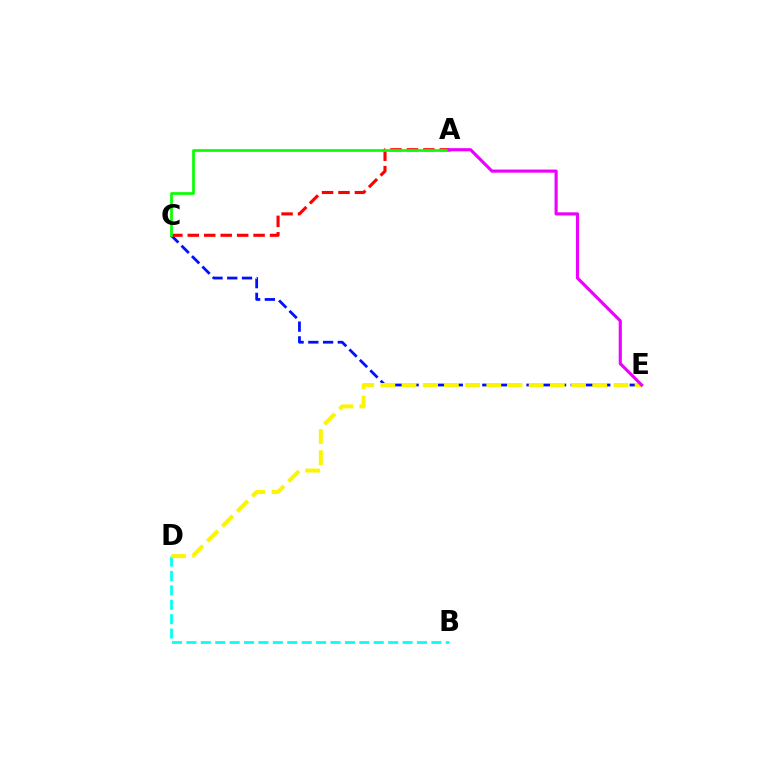{('C', 'E'): [{'color': '#0010ff', 'line_style': 'dashed', 'thickness': 2.0}], ('A', 'C'): [{'color': '#ff0000', 'line_style': 'dashed', 'thickness': 2.23}, {'color': '#08ff00', 'line_style': 'solid', 'thickness': 1.95}], ('B', 'D'): [{'color': '#00fff6', 'line_style': 'dashed', 'thickness': 1.96}], ('D', 'E'): [{'color': '#fcf500', 'line_style': 'dashed', 'thickness': 2.88}], ('A', 'E'): [{'color': '#ee00ff', 'line_style': 'solid', 'thickness': 2.26}]}